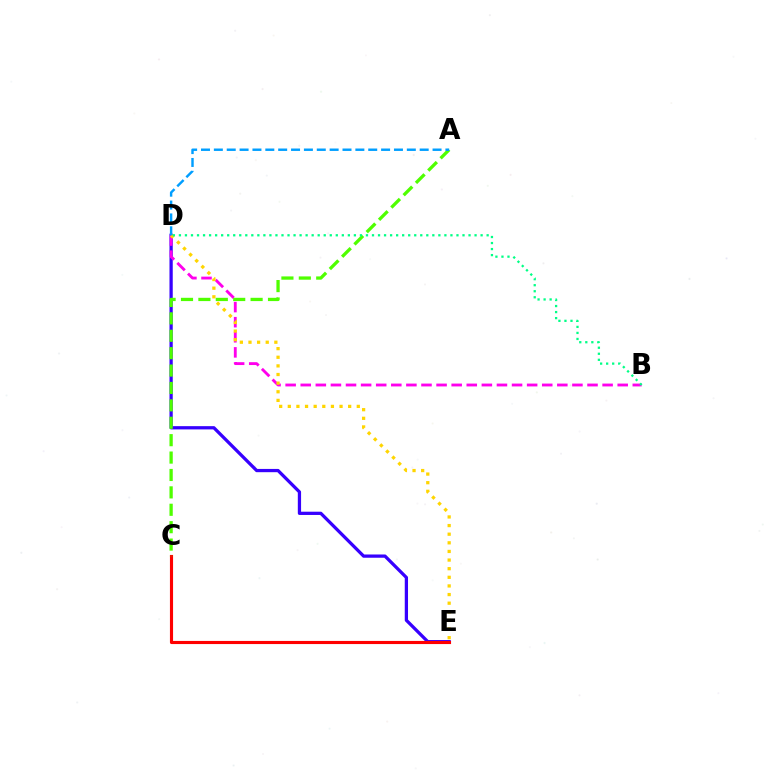{('D', 'E'): [{'color': '#3700ff', 'line_style': 'solid', 'thickness': 2.35}, {'color': '#ffd500', 'line_style': 'dotted', 'thickness': 2.34}], ('B', 'D'): [{'color': '#ff00ed', 'line_style': 'dashed', 'thickness': 2.05}, {'color': '#00ff86', 'line_style': 'dotted', 'thickness': 1.64}], ('C', 'E'): [{'color': '#ff0000', 'line_style': 'solid', 'thickness': 2.25}], ('A', 'C'): [{'color': '#4fff00', 'line_style': 'dashed', 'thickness': 2.36}], ('A', 'D'): [{'color': '#009eff', 'line_style': 'dashed', 'thickness': 1.75}]}